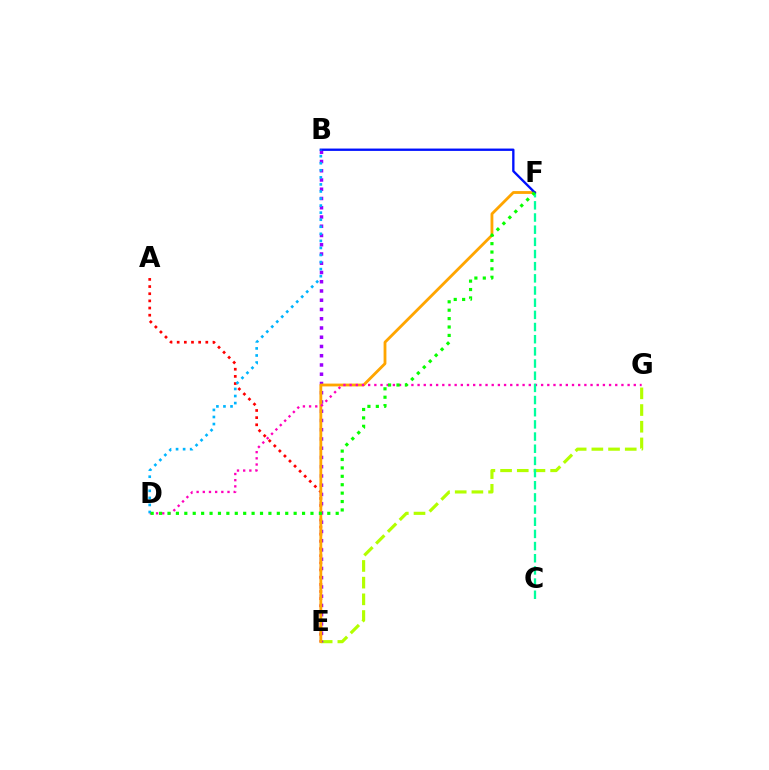{('E', 'G'): [{'color': '#b3ff00', 'line_style': 'dashed', 'thickness': 2.27}], ('B', 'E'): [{'color': '#9b00ff', 'line_style': 'dotted', 'thickness': 2.51}], ('A', 'E'): [{'color': '#ff0000', 'line_style': 'dotted', 'thickness': 1.94}], ('E', 'F'): [{'color': '#ffa500', 'line_style': 'solid', 'thickness': 2.03}], ('D', 'G'): [{'color': '#ff00bd', 'line_style': 'dotted', 'thickness': 1.68}], ('C', 'F'): [{'color': '#00ff9d', 'line_style': 'dashed', 'thickness': 1.65}], ('B', 'F'): [{'color': '#0010ff', 'line_style': 'solid', 'thickness': 1.69}], ('B', 'D'): [{'color': '#00b5ff', 'line_style': 'dotted', 'thickness': 1.92}], ('D', 'F'): [{'color': '#08ff00', 'line_style': 'dotted', 'thickness': 2.28}]}